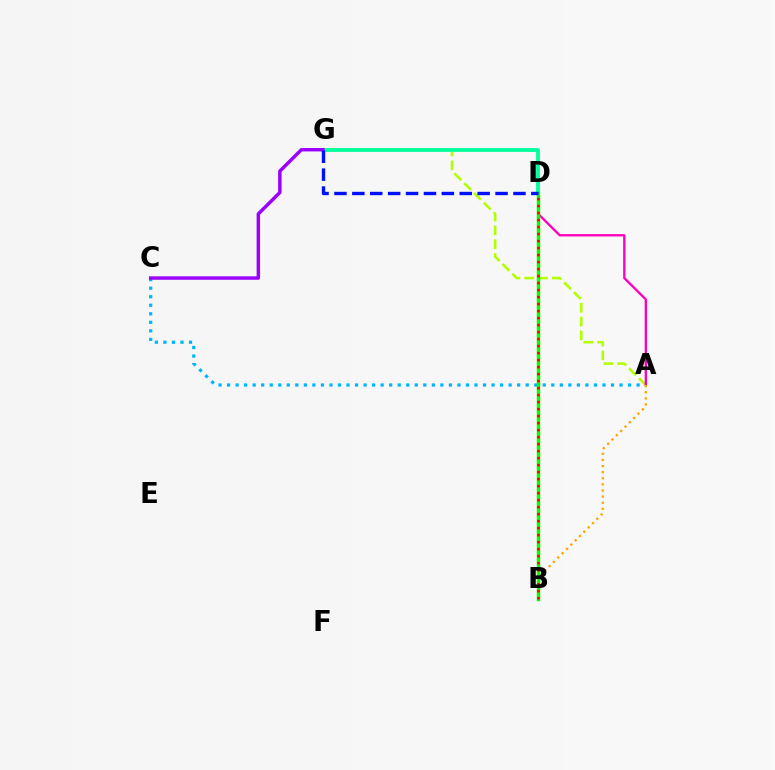{('A', 'C'): [{'color': '#00b5ff', 'line_style': 'dotted', 'thickness': 2.32}], ('A', 'G'): [{'color': '#b3ff00', 'line_style': 'dashed', 'thickness': 1.88}], ('A', 'D'): [{'color': '#ff00bd', 'line_style': 'solid', 'thickness': 1.68}], ('A', 'B'): [{'color': '#ffa500', 'line_style': 'dotted', 'thickness': 1.66}], ('D', 'G'): [{'color': '#00ff9d', 'line_style': 'solid', 'thickness': 2.73}, {'color': '#0010ff', 'line_style': 'dashed', 'thickness': 2.43}], ('B', 'D'): [{'color': '#08ff00', 'line_style': 'solid', 'thickness': 2.47}, {'color': '#ff0000', 'line_style': 'dotted', 'thickness': 1.9}], ('C', 'G'): [{'color': '#9b00ff', 'line_style': 'solid', 'thickness': 2.48}]}